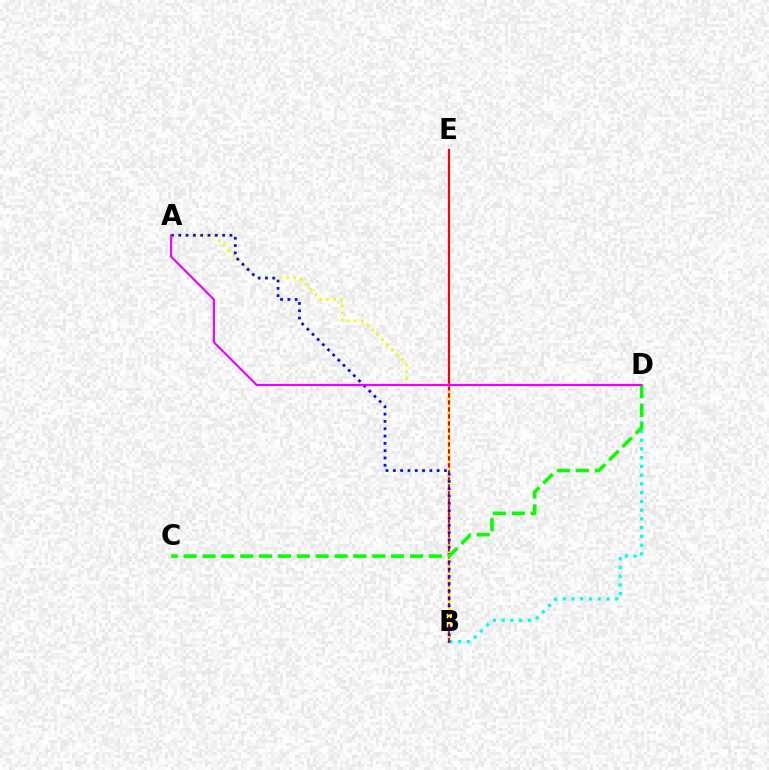{('B', 'D'): [{'color': '#00fff6', 'line_style': 'dotted', 'thickness': 2.38}], ('B', 'E'): [{'color': '#ff0000', 'line_style': 'solid', 'thickness': 1.55}], ('A', 'B'): [{'color': '#fcf500', 'line_style': 'dotted', 'thickness': 1.9}, {'color': '#0010ff', 'line_style': 'dotted', 'thickness': 1.98}], ('C', 'D'): [{'color': '#08ff00', 'line_style': 'dashed', 'thickness': 2.56}], ('A', 'D'): [{'color': '#ee00ff', 'line_style': 'solid', 'thickness': 1.53}]}